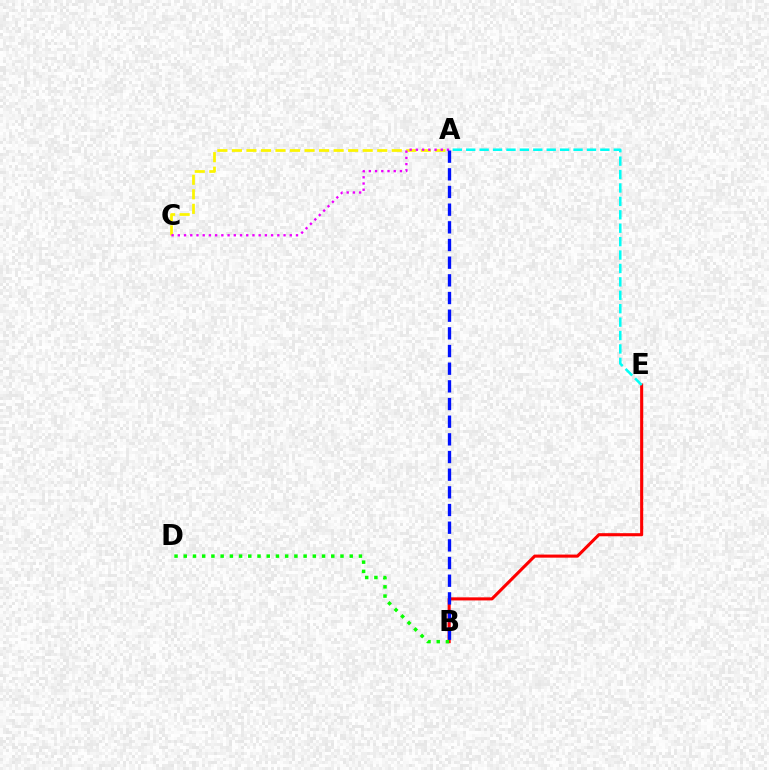{('A', 'C'): [{'color': '#fcf500', 'line_style': 'dashed', 'thickness': 1.97}, {'color': '#ee00ff', 'line_style': 'dotted', 'thickness': 1.69}], ('B', 'E'): [{'color': '#ff0000', 'line_style': 'solid', 'thickness': 2.22}], ('A', 'E'): [{'color': '#00fff6', 'line_style': 'dashed', 'thickness': 1.82}], ('A', 'B'): [{'color': '#0010ff', 'line_style': 'dashed', 'thickness': 2.4}], ('B', 'D'): [{'color': '#08ff00', 'line_style': 'dotted', 'thickness': 2.5}]}